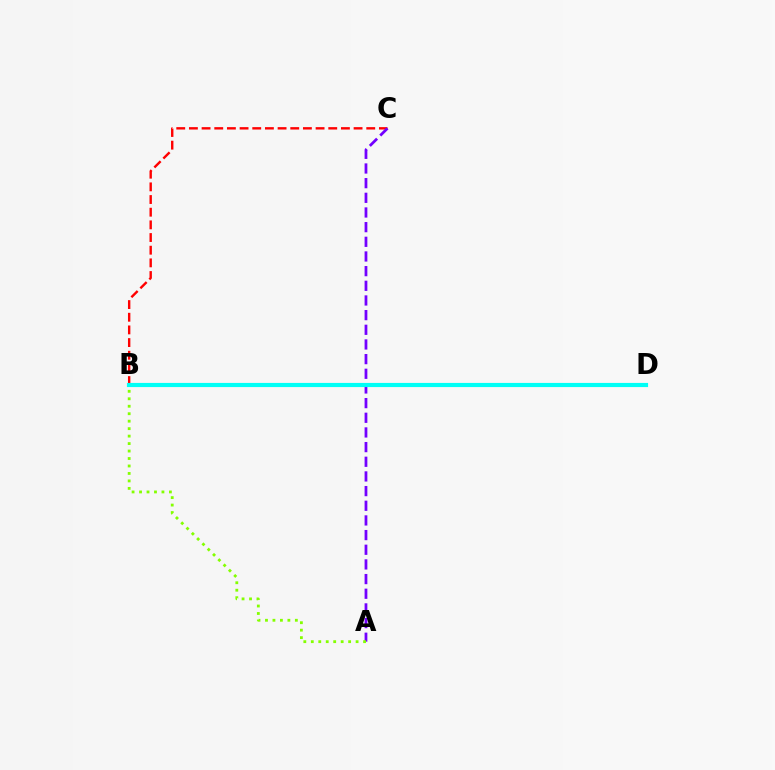{('B', 'C'): [{'color': '#ff0000', 'line_style': 'dashed', 'thickness': 1.72}], ('A', 'C'): [{'color': '#7200ff', 'line_style': 'dashed', 'thickness': 1.99}], ('A', 'B'): [{'color': '#84ff00', 'line_style': 'dotted', 'thickness': 2.03}], ('B', 'D'): [{'color': '#00fff6', 'line_style': 'solid', 'thickness': 2.99}]}